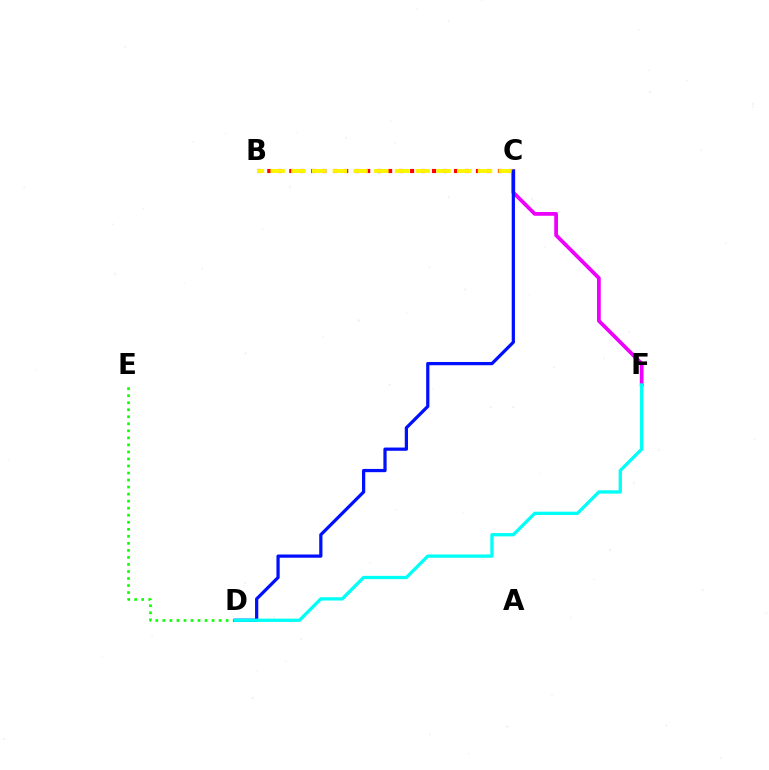{('B', 'C'): [{'color': '#ff0000', 'line_style': 'dotted', 'thickness': 2.98}, {'color': '#fcf500', 'line_style': 'dashed', 'thickness': 2.82}], ('C', 'F'): [{'color': '#ee00ff', 'line_style': 'solid', 'thickness': 2.7}], ('D', 'E'): [{'color': '#08ff00', 'line_style': 'dotted', 'thickness': 1.91}], ('C', 'D'): [{'color': '#0010ff', 'line_style': 'solid', 'thickness': 2.33}], ('D', 'F'): [{'color': '#00fff6', 'line_style': 'solid', 'thickness': 2.37}]}